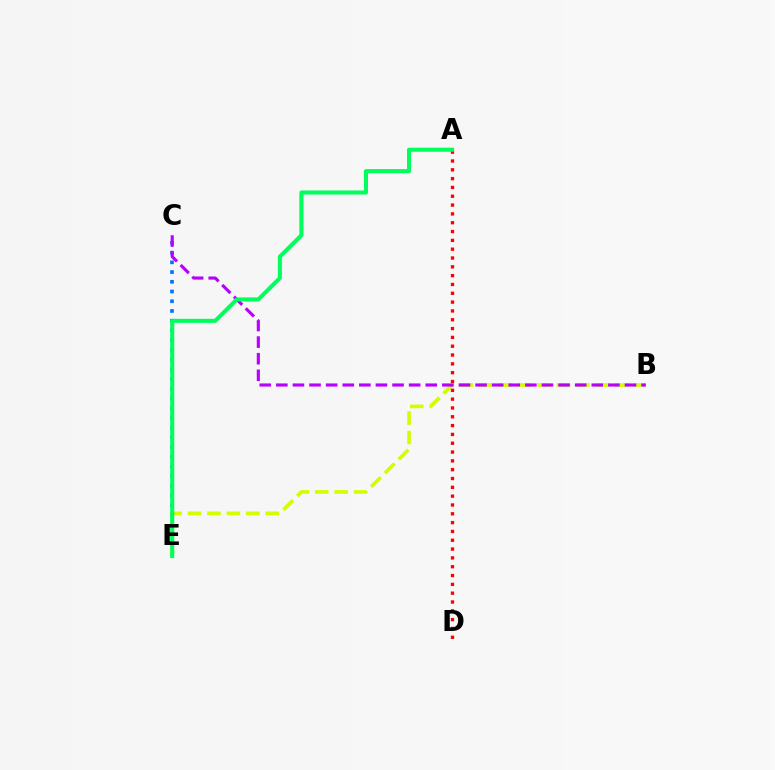{('C', 'E'): [{'color': '#0074ff', 'line_style': 'dotted', 'thickness': 2.64}], ('B', 'E'): [{'color': '#d1ff00', 'line_style': 'dashed', 'thickness': 2.64}], ('A', 'D'): [{'color': '#ff0000', 'line_style': 'dotted', 'thickness': 2.4}], ('B', 'C'): [{'color': '#b900ff', 'line_style': 'dashed', 'thickness': 2.26}], ('A', 'E'): [{'color': '#00ff5c', 'line_style': 'solid', 'thickness': 2.92}]}